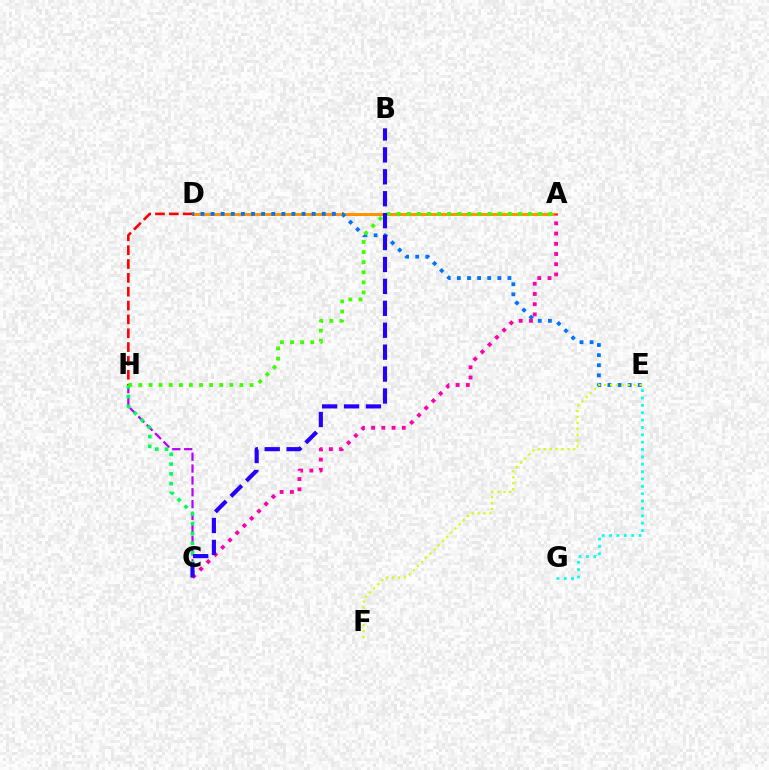{('C', 'H'): [{'color': '#b900ff', 'line_style': 'dashed', 'thickness': 1.61}, {'color': '#00ff5c', 'line_style': 'dotted', 'thickness': 2.66}], ('A', 'D'): [{'color': '#ff9400', 'line_style': 'solid', 'thickness': 2.17}], ('D', 'E'): [{'color': '#0074ff', 'line_style': 'dotted', 'thickness': 2.75}], ('A', 'C'): [{'color': '#ff00ac', 'line_style': 'dotted', 'thickness': 2.78}], ('D', 'H'): [{'color': '#ff0000', 'line_style': 'dashed', 'thickness': 1.88}], ('E', 'F'): [{'color': '#d1ff00', 'line_style': 'dotted', 'thickness': 1.6}], ('A', 'H'): [{'color': '#3dff00', 'line_style': 'dotted', 'thickness': 2.75}], ('E', 'G'): [{'color': '#00fff6', 'line_style': 'dotted', 'thickness': 2.0}], ('B', 'C'): [{'color': '#2500ff', 'line_style': 'dashed', 'thickness': 2.98}]}